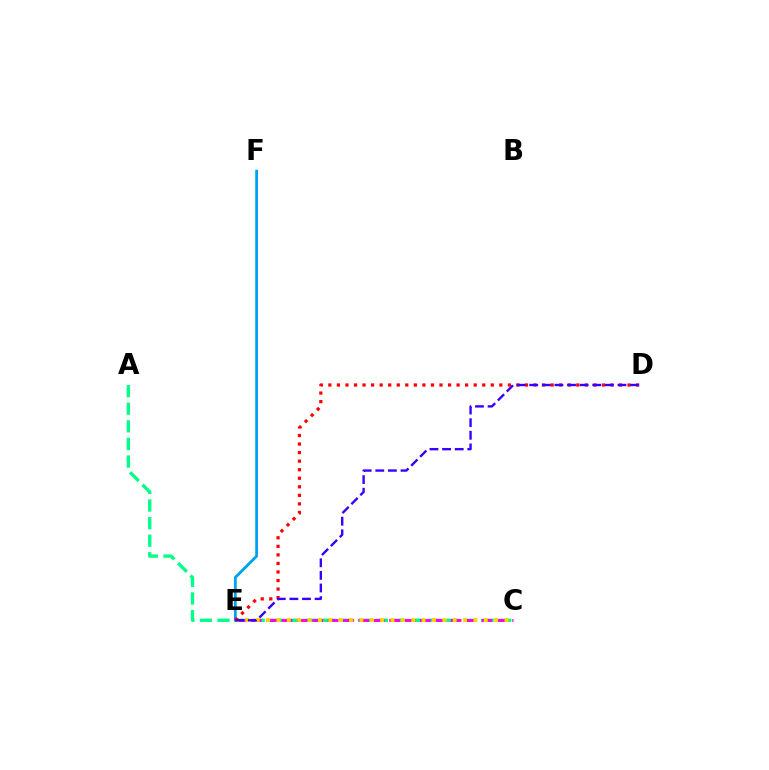{('A', 'C'): [{'color': '#00ff86', 'line_style': 'dashed', 'thickness': 2.39}], ('C', 'E'): [{'color': '#ff00ed', 'line_style': 'dashed', 'thickness': 2.09}, {'color': '#ffd500', 'line_style': 'dotted', 'thickness': 2.82}], ('E', 'F'): [{'color': '#4fff00', 'line_style': 'solid', 'thickness': 1.7}, {'color': '#009eff', 'line_style': 'solid', 'thickness': 1.93}], ('D', 'E'): [{'color': '#ff0000', 'line_style': 'dotted', 'thickness': 2.32}, {'color': '#3700ff', 'line_style': 'dashed', 'thickness': 1.71}]}